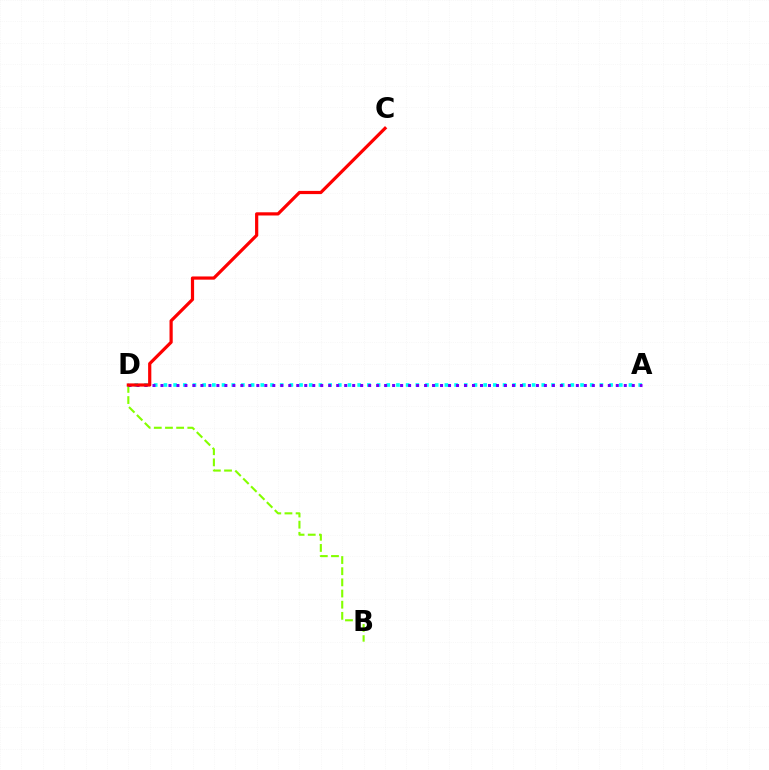{('B', 'D'): [{'color': '#84ff00', 'line_style': 'dashed', 'thickness': 1.52}], ('A', 'D'): [{'color': '#00fff6', 'line_style': 'dotted', 'thickness': 2.63}, {'color': '#7200ff', 'line_style': 'dotted', 'thickness': 2.17}], ('C', 'D'): [{'color': '#ff0000', 'line_style': 'solid', 'thickness': 2.31}]}